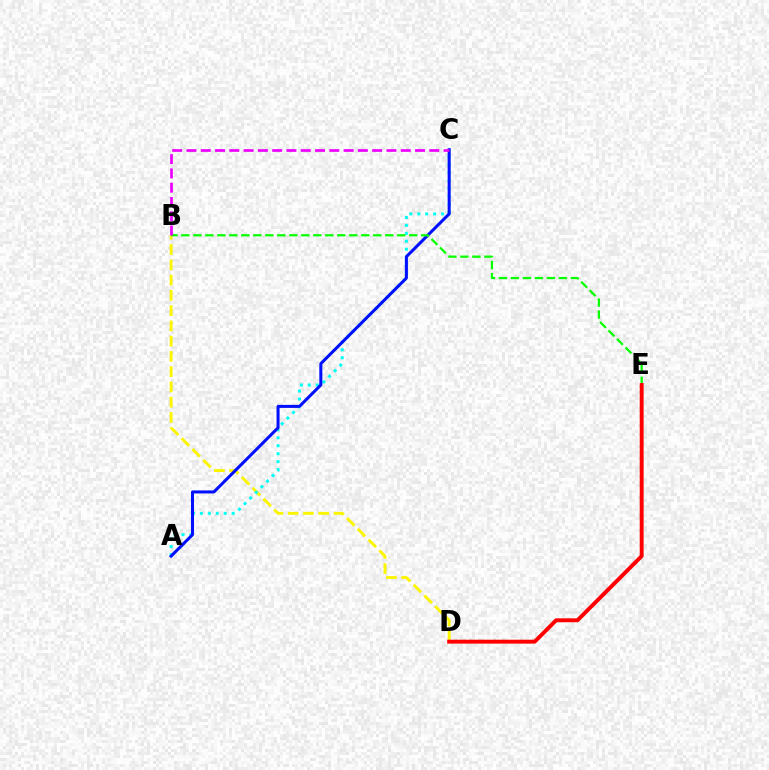{('B', 'D'): [{'color': '#fcf500', 'line_style': 'dashed', 'thickness': 2.07}], ('A', 'C'): [{'color': '#00fff6', 'line_style': 'dotted', 'thickness': 2.16}, {'color': '#0010ff', 'line_style': 'solid', 'thickness': 2.18}], ('B', 'E'): [{'color': '#08ff00', 'line_style': 'dashed', 'thickness': 1.63}], ('D', 'E'): [{'color': '#ff0000', 'line_style': 'solid', 'thickness': 2.82}], ('B', 'C'): [{'color': '#ee00ff', 'line_style': 'dashed', 'thickness': 1.94}]}